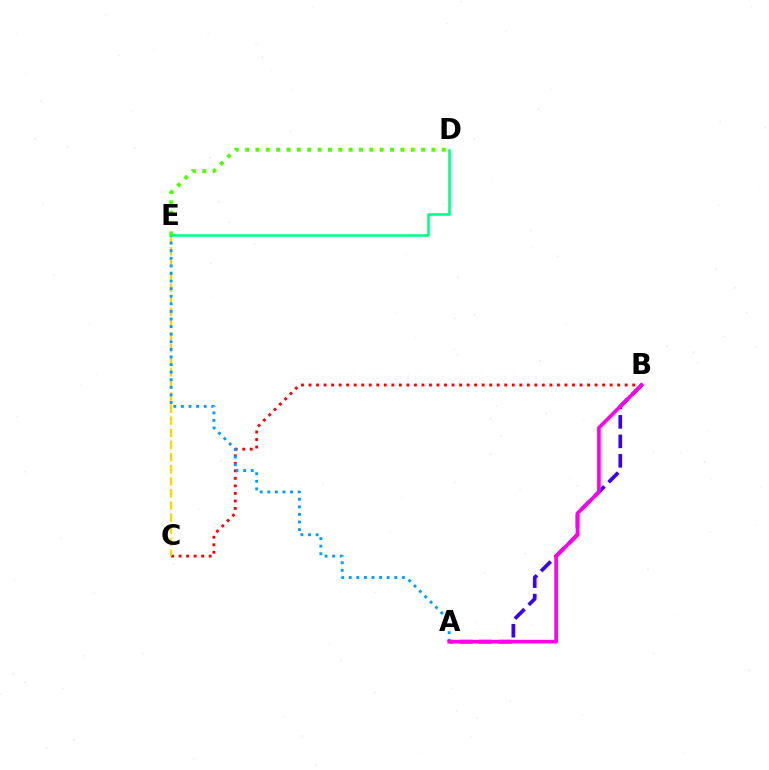{('A', 'B'): [{'color': '#3700ff', 'line_style': 'dashed', 'thickness': 2.65}, {'color': '#ff00ed', 'line_style': 'solid', 'thickness': 2.62}], ('B', 'C'): [{'color': '#ff0000', 'line_style': 'dotted', 'thickness': 2.05}], ('C', 'E'): [{'color': '#ffd500', 'line_style': 'dashed', 'thickness': 1.64}], ('A', 'E'): [{'color': '#009eff', 'line_style': 'dotted', 'thickness': 2.06}], ('D', 'E'): [{'color': '#00ff86', 'line_style': 'solid', 'thickness': 1.83}, {'color': '#4fff00', 'line_style': 'dotted', 'thickness': 2.81}]}